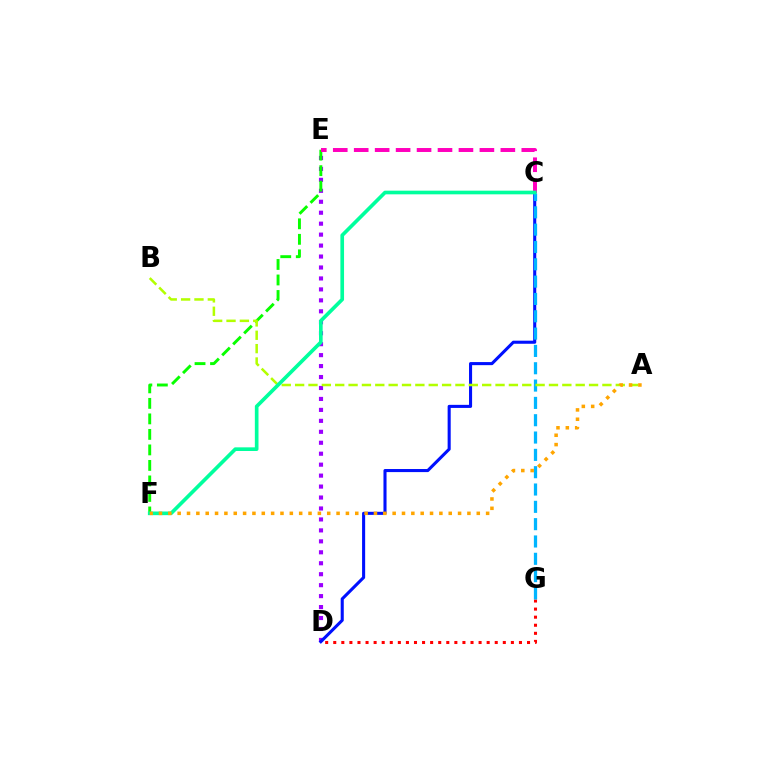{('D', 'E'): [{'color': '#9b00ff', 'line_style': 'dotted', 'thickness': 2.98}], ('D', 'G'): [{'color': '#ff0000', 'line_style': 'dotted', 'thickness': 2.19}], ('E', 'F'): [{'color': '#08ff00', 'line_style': 'dashed', 'thickness': 2.11}], ('C', 'D'): [{'color': '#0010ff', 'line_style': 'solid', 'thickness': 2.22}], ('C', 'E'): [{'color': '#ff00bd', 'line_style': 'dashed', 'thickness': 2.85}], ('C', 'G'): [{'color': '#00b5ff', 'line_style': 'dashed', 'thickness': 2.35}], ('A', 'B'): [{'color': '#b3ff00', 'line_style': 'dashed', 'thickness': 1.82}], ('C', 'F'): [{'color': '#00ff9d', 'line_style': 'solid', 'thickness': 2.63}], ('A', 'F'): [{'color': '#ffa500', 'line_style': 'dotted', 'thickness': 2.54}]}